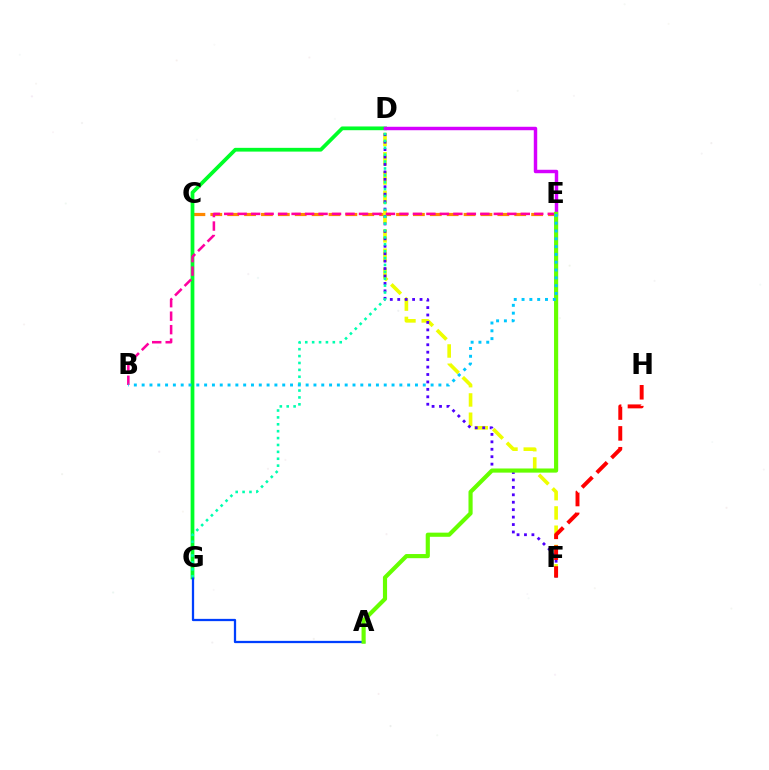{('C', 'E'): [{'color': '#ff8800', 'line_style': 'dashed', 'thickness': 2.29}], ('D', 'G'): [{'color': '#00ff27', 'line_style': 'solid', 'thickness': 2.7}, {'color': '#00ffaf', 'line_style': 'dotted', 'thickness': 1.87}], ('D', 'F'): [{'color': '#eeff00', 'line_style': 'dashed', 'thickness': 2.62}, {'color': '#4f00ff', 'line_style': 'dotted', 'thickness': 2.02}], ('B', 'E'): [{'color': '#ff00a0', 'line_style': 'dashed', 'thickness': 1.83}, {'color': '#00c7ff', 'line_style': 'dotted', 'thickness': 2.12}], ('F', 'H'): [{'color': '#ff0000', 'line_style': 'dashed', 'thickness': 2.83}], ('A', 'G'): [{'color': '#003fff', 'line_style': 'solid', 'thickness': 1.63}], ('D', 'E'): [{'color': '#d600ff', 'line_style': 'solid', 'thickness': 2.48}], ('A', 'E'): [{'color': '#66ff00', 'line_style': 'solid', 'thickness': 2.98}]}